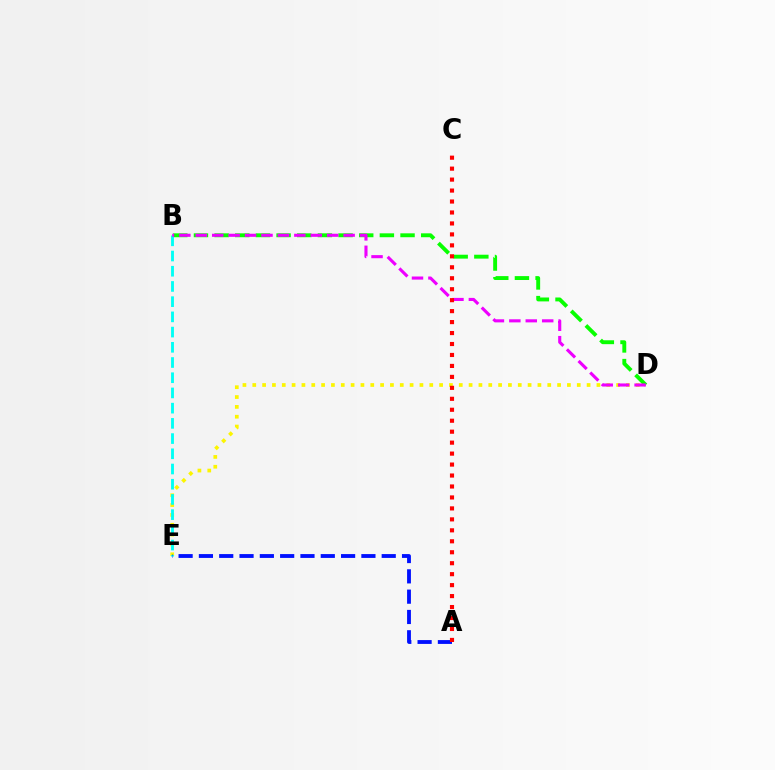{('D', 'E'): [{'color': '#fcf500', 'line_style': 'dotted', 'thickness': 2.67}], ('B', 'D'): [{'color': '#08ff00', 'line_style': 'dashed', 'thickness': 2.81}, {'color': '#ee00ff', 'line_style': 'dashed', 'thickness': 2.23}], ('B', 'E'): [{'color': '#00fff6', 'line_style': 'dashed', 'thickness': 2.07}], ('A', 'E'): [{'color': '#0010ff', 'line_style': 'dashed', 'thickness': 2.76}], ('A', 'C'): [{'color': '#ff0000', 'line_style': 'dotted', 'thickness': 2.98}]}